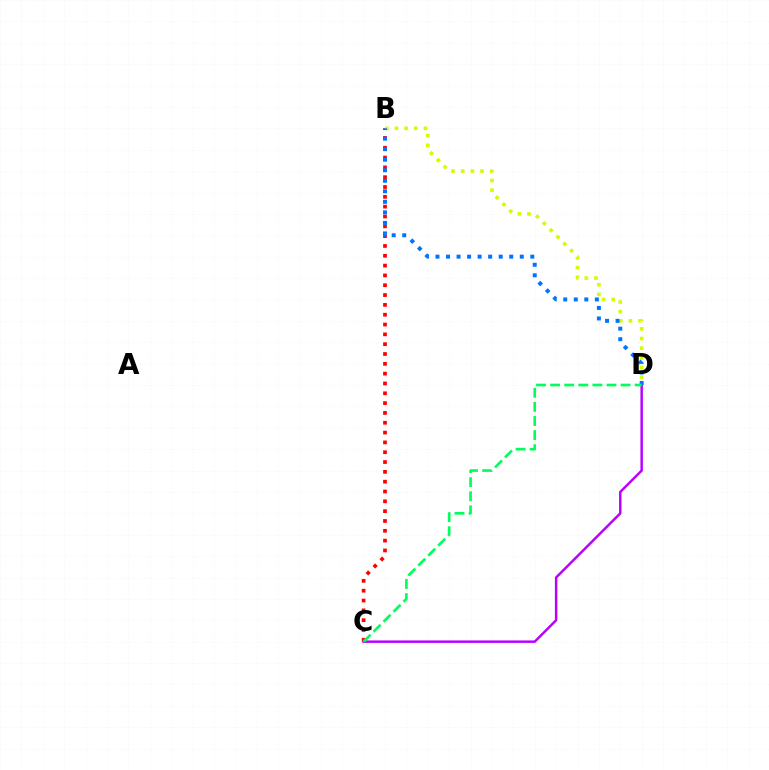{('B', 'C'): [{'color': '#ff0000', 'line_style': 'dotted', 'thickness': 2.67}], ('B', 'D'): [{'color': '#d1ff00', 'line_style': 'dotted', 'thickness': 2.62}, {'color': '#0074ff', 'line_style': 'dotted', 'thickness': 2.86}], ('C', 'D'): [{'color': '#b900ff', 'line_style': 'solid', 'thickness': 1.77}, {'color': '#00ff5c', 'line_style': 'dashed', 'thickness': 1.91}]}